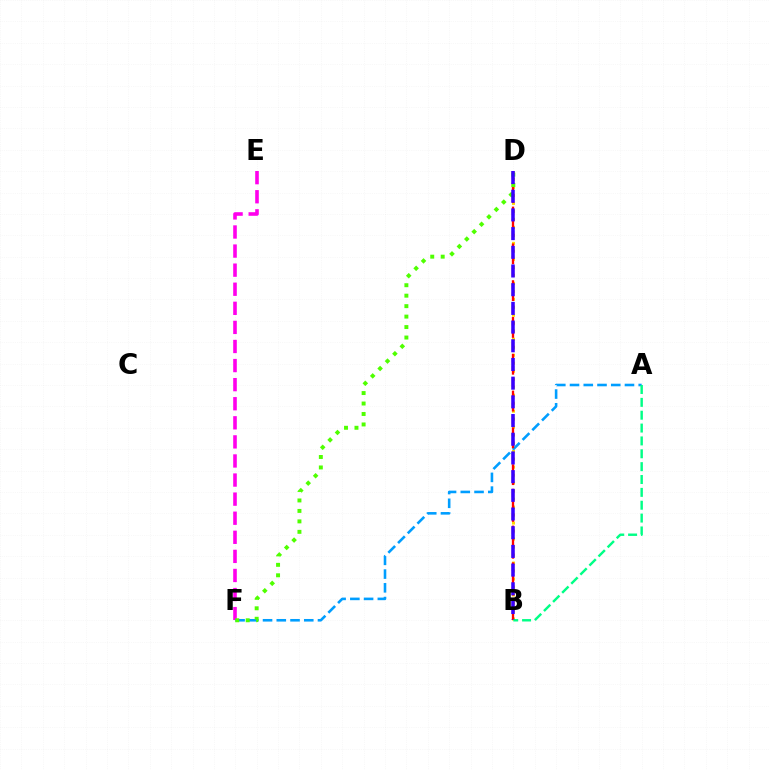{('B', 'D'): [{'color': '#ffd500', 'line_style': 'dotted', 'thickness': 2.17}, {'color': '#ff0000', 'line_style': 'dashed', 'thickness': 1.67}, {'color': '#3700ff', 'line_style': 'dashed', 'thickness': 2.54}], ('E', 'F'): [{'color': '#ff00ed', 'line_style': 'dashed', 'thickness': 2.59}], ('A', 'F'): [{'color': '#009eff', 'line_style': 'dashed', 'thickness': 1.87}], ('D', 'F'): [{'color': '#4fff00', 'line_style': 'dotted', 'thickness': 2.84}], ('A', 'B'): [{'color': '#00ff86', 'line_style': 'dashed', 'thickness': 1.75}]}